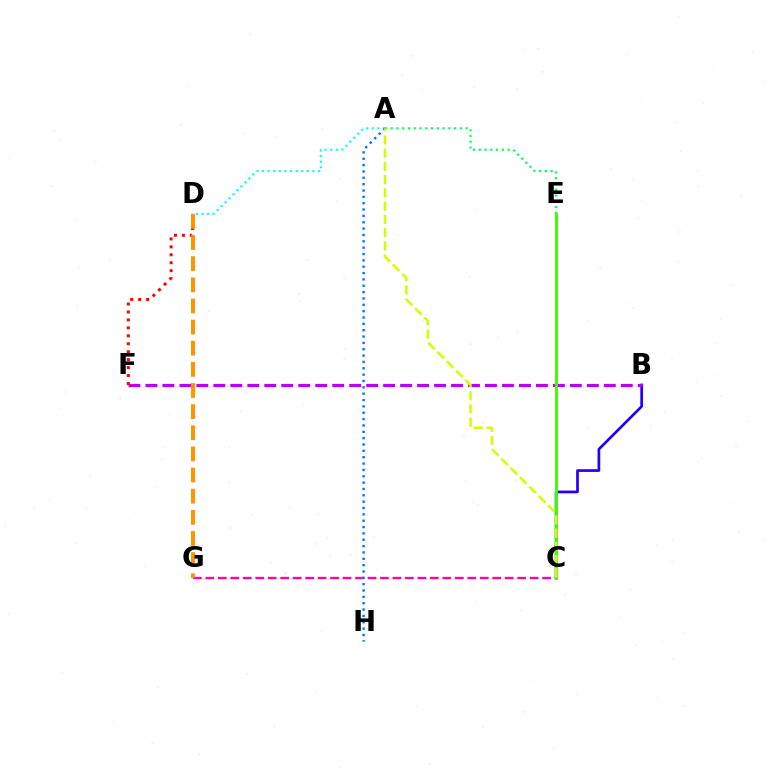{('A', 'E'): [{'color': '#00ff5c', 'line_style': 'dotted', 'thickness': 1.57}], ('B', 'C'): [{'color': '#2500ff', 'line_style': 'solid', 'thickness': 1.96}], ('B', 'F'): [{'color': '#b900ff', 'line_style': 'dashed', 'thickness': 2.31}], ('A', 'D'): [{'color': '#00fff6', 'line_style': 'dotted', 'thickness': 1.52}], ('C', 'G'): [{'color': '#ff00ac', 'line_style': 'dashed', 'thickness': 1.69}], ('D', 'F'): [{'color': '#ff0000', 'line_style': 'dotted', 'thickness': 2.16}], ('C', 'E'): [{'color': '#3dff00', 'line_style': 'solid', 'thickness': 2.1}], ('D', 'G'): [{'color': '#ff9400', 'line_style': 'dashed', 'thickness': 2.87}], ('A', 'H'): [{'color': '#0074ff', 'line_style': 'dotted', 'thickness': 1.73}], ('A', 'C'): [{'color': '#d1ff00', 'line_style': 'dashed', 'thickness': 1.8}]}